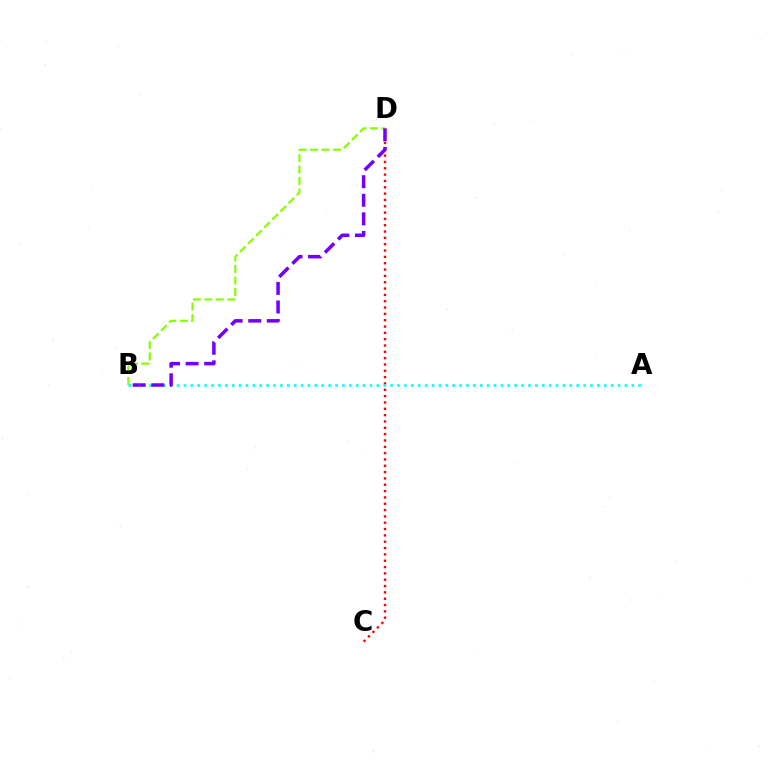{('C', 'D'): [{'color': '#ff0000', 'line_style': 'dotted', 'thickness': 1.72}], ('B', 'D'): [{'color': '#84ff00', 'line_style': 'dashed', 'thickness': 1.56}, {'color': '#7200ff', 'line_style': 'dashed', 'thickness': 2.52}], ('A', 'B'): [{'color': '#00fff6', 'line_style': 'dotted', 'thickness': 1.87}]}